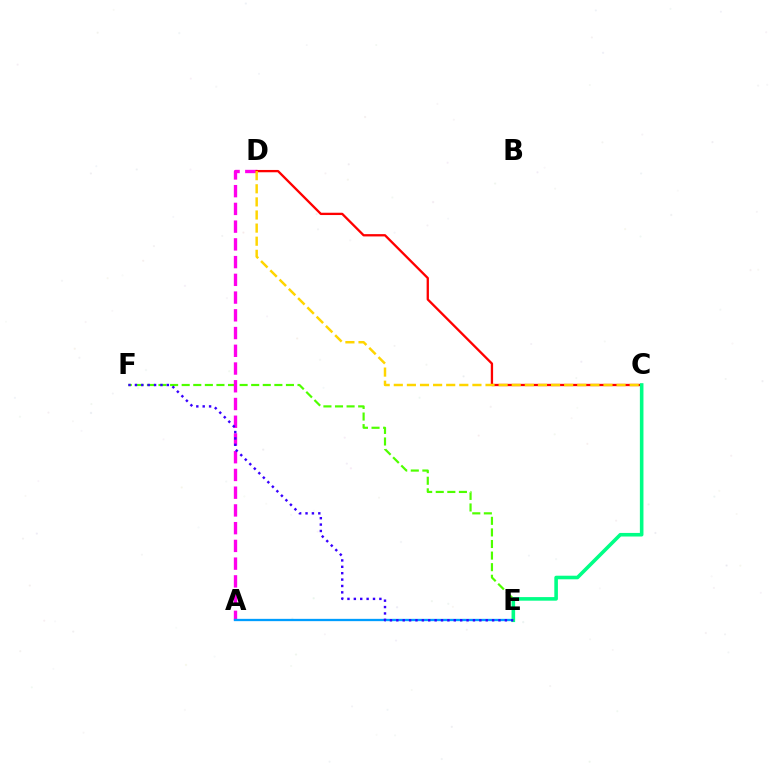{('E', 'F'): [{'color': '#4fff00', 'line_style': 'dashed', 'thickness': 1.57}, {'color': '#3700ff', 'line_style': 'dotted', 'thickness': 1.74}], ('A', 'D'): [{'color': '#ff00ed', 'line_style': 'dashed', 'thickness': 2.41}], ('A', 'E'): [{'color': '#009eff', 'line_style': 'solid', 'thickness': 1.65}], ('C', 'D'): [{'color': '#ff0000', 'line_style': 'solid', 'thickness': 1.66}, {'color': '#ffd500', 'line_style': 'dashed', 'thickness': 1.78}], ('C', 'E'): [{'color': '#00ff86', 'line_style': 'solid', 'thickness': 2.58}]}